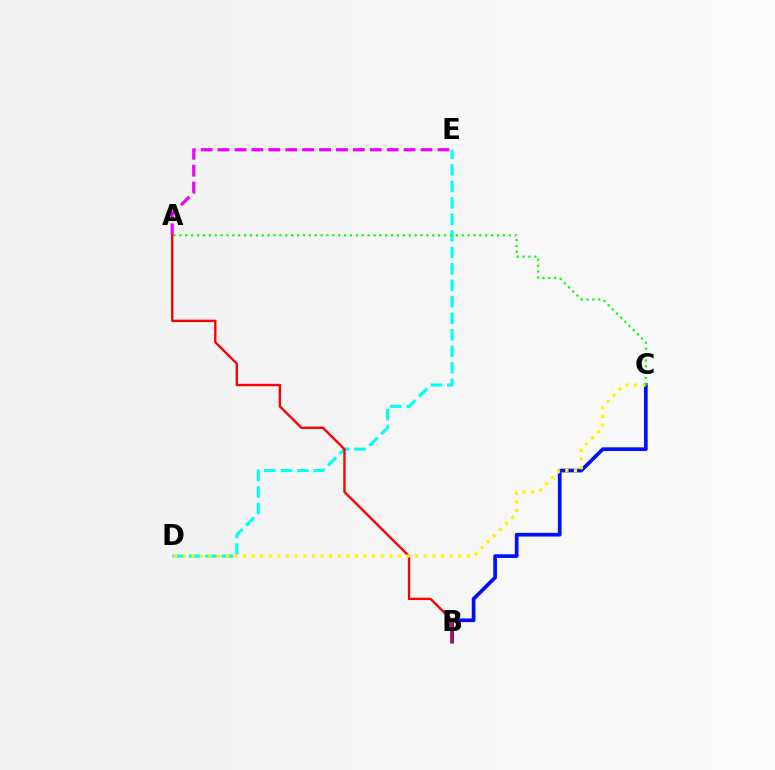{('A', 'E'): [{'color': '#ee00ff', 'line_style': 'dashed', 'thickness': 2.3}], ('D', 'E'): [{'color': '#00fff6', 'line_style': 'dashed', 'thickness': 2.24}], ('B', 'C'): [{'color': '#0010ff', 'line_style': 'solid', 'thickness': 2.66}], ('A', 'B'): [{'color': '#ff0000', 'line_style': 'solid', 'thickness': 1.71}], ('C', 'D'): [{'color': '#fcf500', 'line_style': 'dotted', 'thickness': 2.34}], ('A', 'C'): [{'color': '#08ff00', 'line_style': 'dotted', 'thickness': 1.6}]}